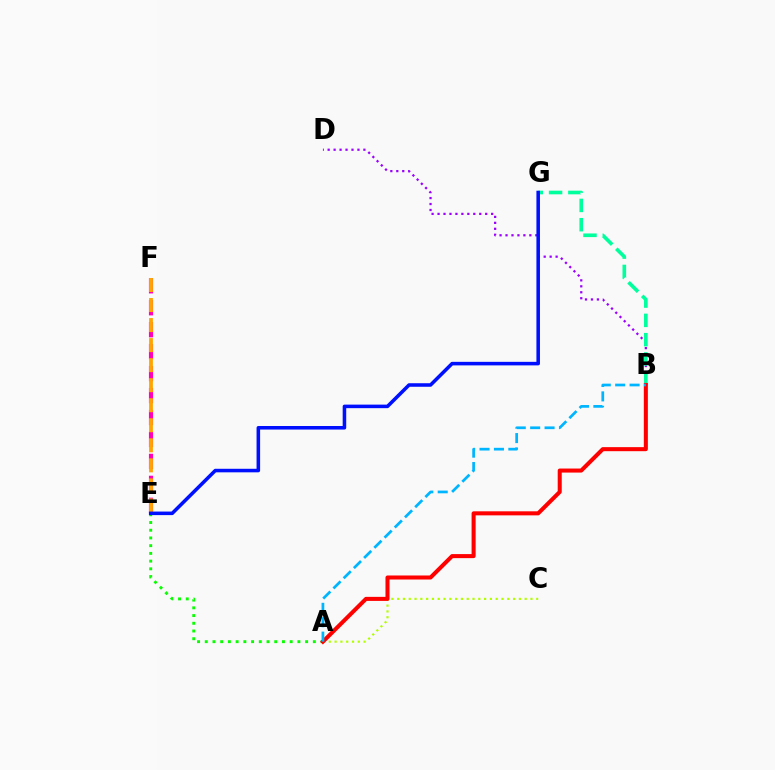{('E', 'F'): [{'color': '#ff00bd', 'line_style': 'dashed', 'thickness': 2.98}, {'color': '#ffa500', 'line_style': 'dashed', 'thickness': 2.72}], ('A', 'E'): [{'color': '#08ff00', 'line_style': 'dotted', 'thickness': 2.1}], ('B', 'D'): [{'color': '#9b00ff', 'line_style': 'dotted', 'thickness': 1.62}], ('A', 'C'): [{'color': '#b3ff00', 'line_style': 'dotted', 'thickness': 1.57}], ('B', 'G'): [{'color': '#00ff9d', 'line_style': 'dashed', 'thickness': 2.62}], ('E', 'G'): [{'color': '#0010ff', 'line_style': 'solid', 'thickness': 2.56}], ('A', 'B'): [{'color': '#ff0000', 'line_style': 'solid', 'thickness': 2.91}, {'color': '#00b5ff', 'line_style': 'dashed', 'thickness': 1.96}]}